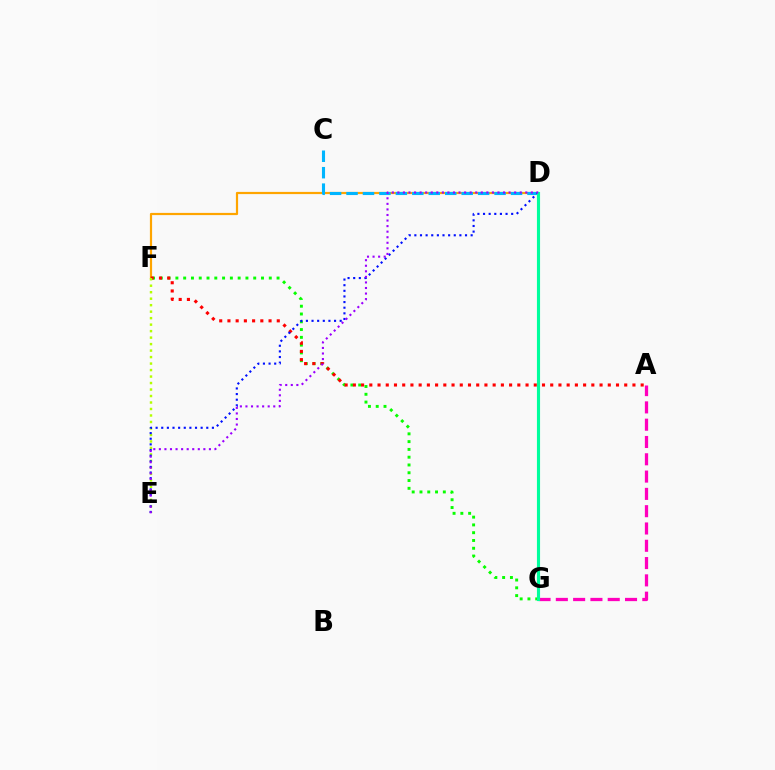{('D', 'F'): [{'color': '#ffa500', 'line_style': 'solid', 'thickness': 1.58}], ('F', 'G'): [{'color': '#08ff00', 'line_style': 'dotted', 'thickness': 2.11}], ('A', 'F'): [{'color': '#ff0000', 'line_style': 'dotted', 'thickness': 2.23}], ('A', 'G'): [{'color': '#ff00bd', 'line_style': 'dashed', 'thickness': 2.35}], ('E', 'F'): [{'color': '#b3ff00', 'line_style': 'dotted', 'thickness': 1.76}], ('C', 'D'): [{'color': '#00b5ff', 'line_style': 'dashed', 'thickness': 2.23}], ('D', 'E'): [{'color': '#0010ff', 'line_style': 'dotted', 'thickness': 1.53}, {'color': '#9b00ff', 'line_style': 'dotted', 'thickness': 1.51}], ('D', 'G'): [{'color': '#00ff9d', 'line_style': 'solid', 'thickness': 2.25}]}